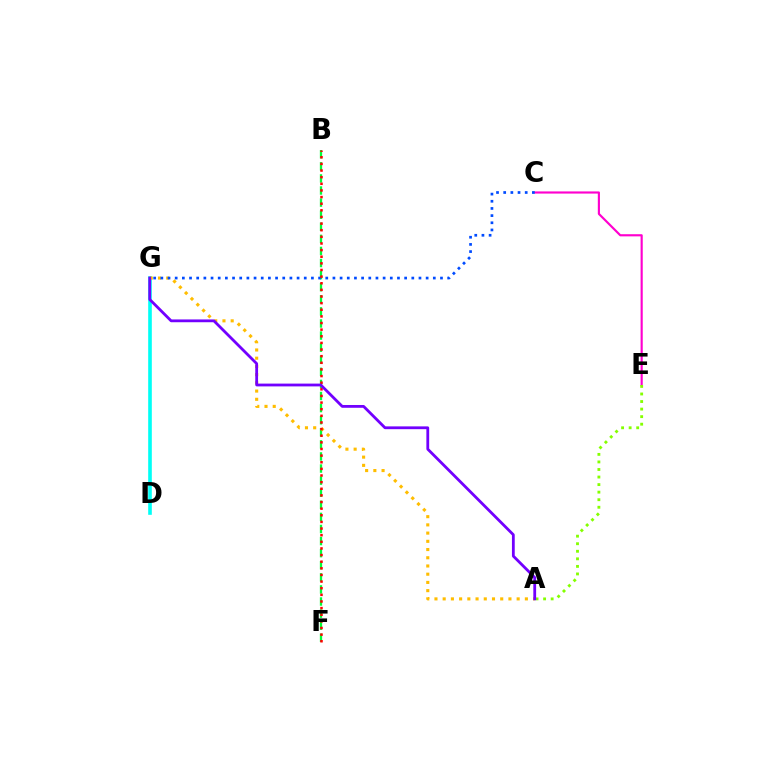{('D', 'G'): [{'color': '#00fff6', 'line_style': 'solid', 'thickness': 2.61}], ('B', 'F'): [{'color': '#00ff39', 'line_style': 'dashed', 'thickness': 1.64}, {'color': '#ff0000', 'line_style': 'dotted', 'thickness': 1.8}], ('A', 'G'): [{'color': '#ffbd00', 'line_style': 'dotted', 'thickness': 2.23}, {'color': '#7200ff', 'line_style': 'solid', 'thickness': 2.01}], ('C', 'E'): [{'color': '#ff00cf', 'line_style': 'solid', 'thickness': 1.55}], ('C', 'G'): [{'color': '#004bff', 'line_style': 'dotted', 'thickness': 1.95}], ('A', 'E'): [{'color': '#84ff00', 'line_style': 'dotted', 'thickness': 2.05}]}